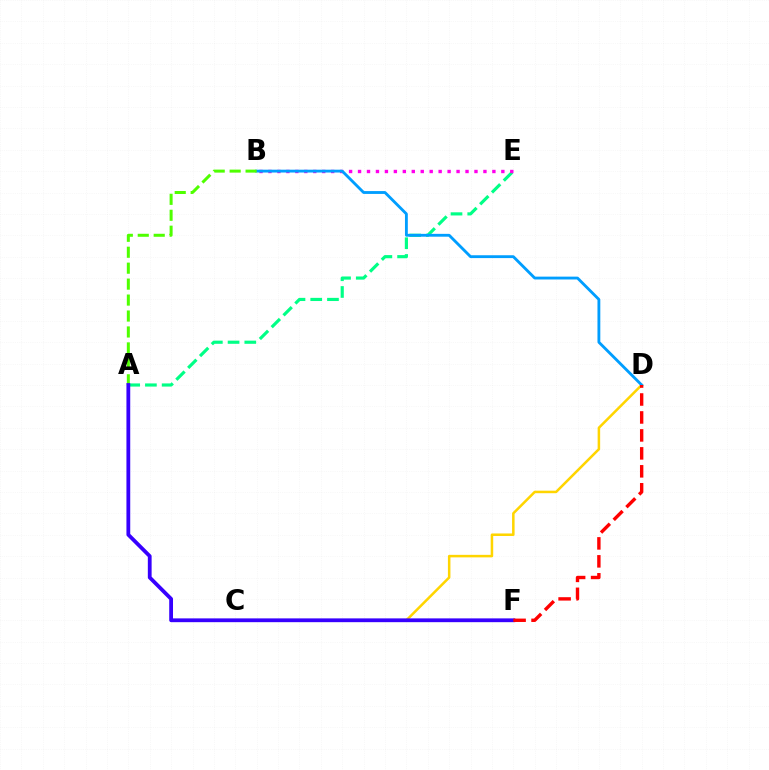{('A', 'E'): [{'color': '#00ff86', 'line_style': 'dashed', 'thickness': 2.27}], ('C', 'D'): [{'color': '#ffd500', 'line_style': 'solid', 'thickness': 1.82}], ('B', 'E'): [{'color': '#ff00ed', 'line_style': 'dotted', 'thickness': 2.43}], ('B', 'D'): [{'color': '#009eff', 'line_style': 'solid', 'thickness': 2.05}], ('A', 'B'): [{'color': '#4fff00', 'line_style': 'dashed', 'thickness': 2.17}], ('A', 'F'): [{'color': '#3700ff', 'line_style': 'solid', 'thickness': 2.73}], ('D', 'F'): [{'color': '#ff0000', 'line_style': 'dashed', 'thickness': 2.44}]}